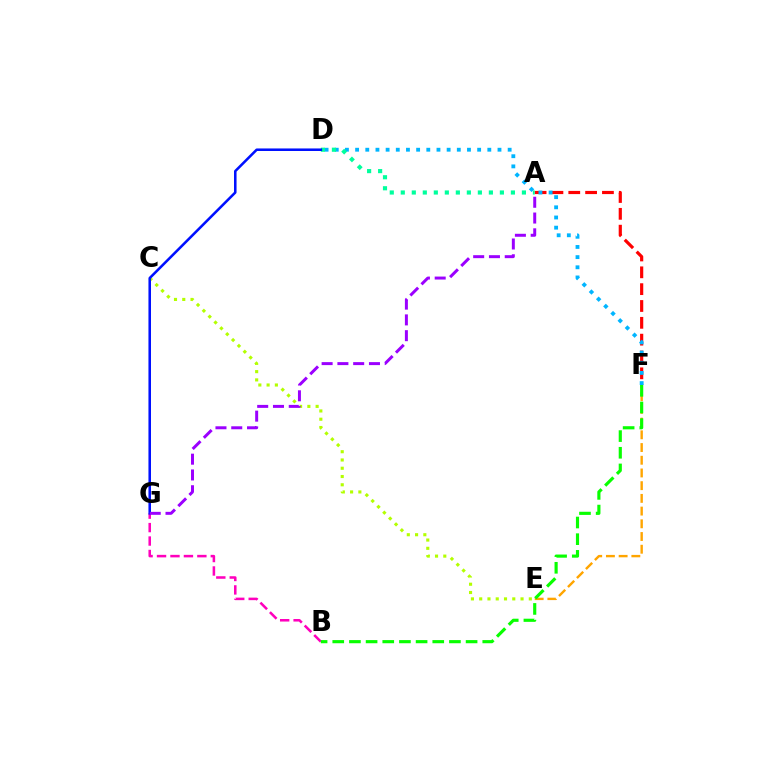{('C', 'E'): [{'color': '#b3ff00', 'line_style': 'dotted', 'thickness': 2.25}], ('B', 'G'): [{'color': '#ff00bd', 'line_style': 'dashed', 'thickness': 1.83}], ('A', 'F'): [{'color': '#ff0000', 'line_style': 'dashed', 'thickness': 2.29}], ('E', 'F'): [{'color': '#ffa500', 'line_style': 'dashed', 'thickness': 1.73}], ('D', 'F'): [{'color': '#00b5ff', 'line_style': 'dotted', 'thickness': 2.76}], ('A', 'D'): [{'color': '#00ff9d', 'line_style': 'dotted', 'thickness': 2.99}], ('B', 'F'): [{'color': '#08ff00', 'line_style': 'dashed', 'thickness': 2.26}], ('D', 'G'): [{'color': '#0010ff', 'line_style': 'solid', 'thickness': 1.83}], ('A', 'G'): [{'color': '#9b00ff', 'line_style': 'dashed', 'thickness': 2.14}]}